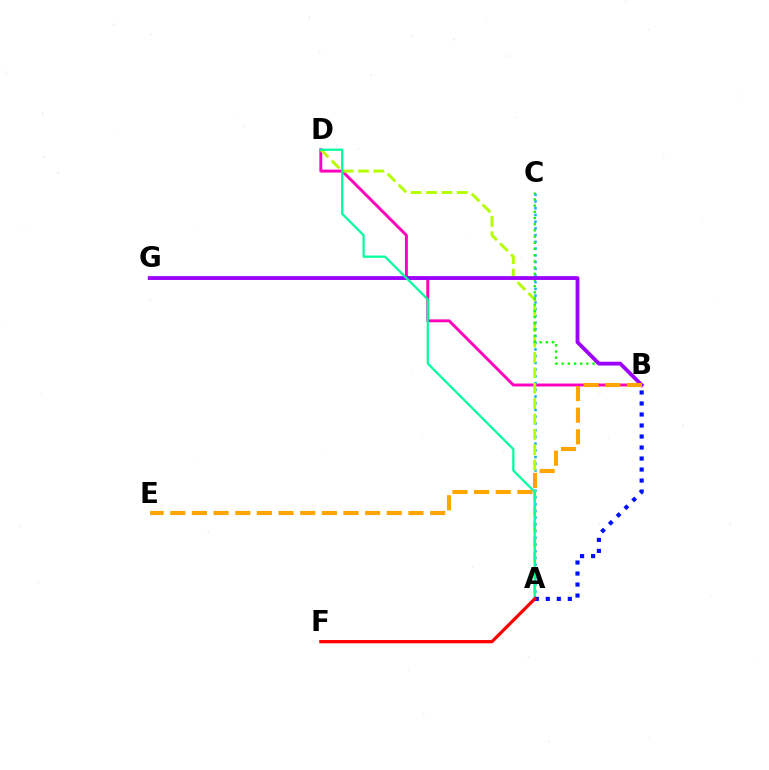{('B', 'D'): [{'color': '#ff00bd', 'line_style': 'solid', 'thickness': 2.1}], ('A', 'C'): [{'color': '#00b5ff', 'line_style': 'dotted', 'thickness': 1.83}], ('A', 'D'): [{'color': '#b3ff00', 'line_style': 'dashed', 'thickness': 2.09}, {'color': '#00ff9d', 'line_style': 'solid', 'thickness': 1.61}], ('B', 'C'): [{'color': '#08ff00', 'line_style': 'dotted', 'thickness': 1.68}], ('B', 'G'): [{'color': '#9b00ff', 'line_style': 'solid', 'thickness': 2.74}], ('A', 'B'): [{'color': '#0010ff', 'line_style': 'dotted', 'thickness': 2.99}], ('A', 'F'): [{'color': '#ff0000', 'line_style': 'solid', 'thickness': 2.32}], ('B', 'E'): [{'color': '#ffa500', 'line_style': 'dashed', 'thickness': 2.94}]}